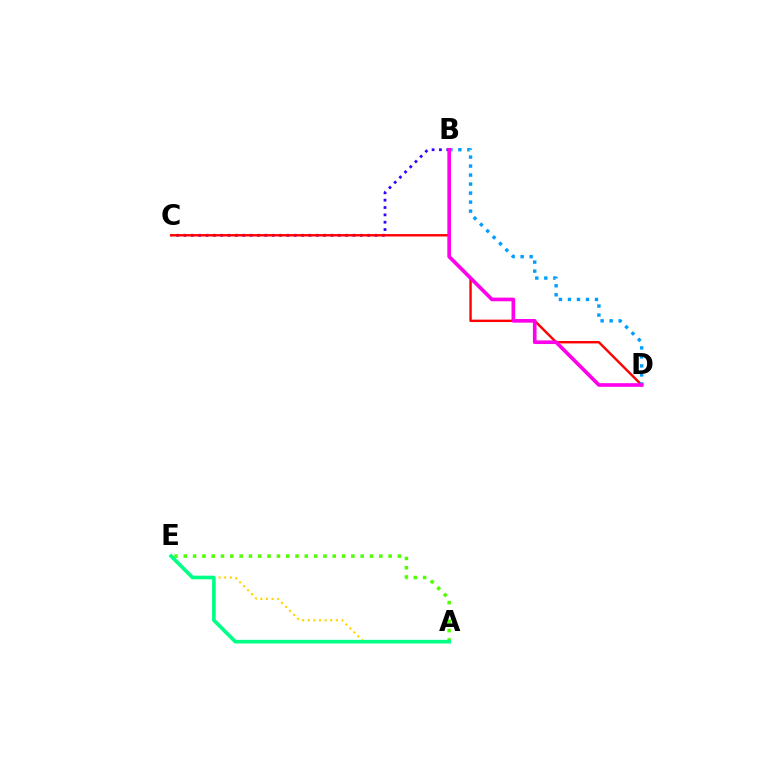{('A', 'E'): [{'color': '#4fff00', 'line_style': 'dotted', 'thickness': 2.53}, {'color': '#ffd500', 'line_style': 'dotted', 'thickness': 1.53}, {'color': '#00ff86', 'line_style': 'solid', 'thickness': 2.62}], ('B', 'C'): [{'color': '#3700ff', 'line_style': 'dotted', 'thickness': 2.0}], ('C', 'D'): [{'color': '#ff0000', 'line_style': 'solid', 'thickness': 1.73}], ('B', 'D'): [{'color': '#009eff', 'line_style': 'dotted', 'thickness': 2.45}, {'color': '#ff00ed', 'line_style': 'solid', 'thickness': 2.62}]}